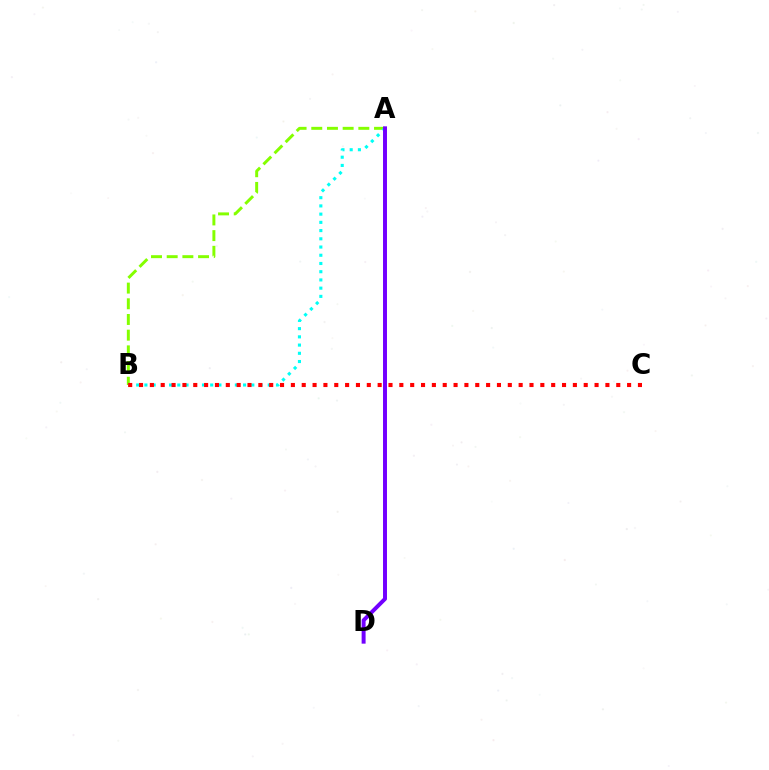{('A', 'B'): [{'color': '#84ff00', 'line_style': 'dashed', 'thickness': 2.13}, {'color': '#00fff6', 'line_style': 'dotted', 'thickness': 2.23}], ('B', 'C'): [{'color': '#ff0000', 'line_style': 'dotted', 'thickness': 2.95}], ('A', 'D'): [{'color': '#7200ff', 'line_style': 'solid', 'thickness': 2.85}]}